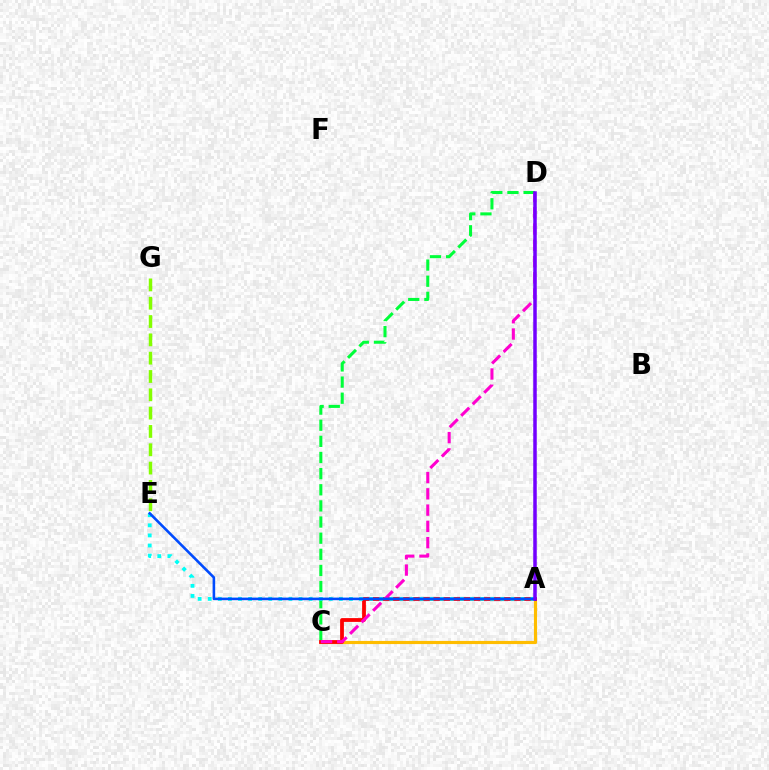{('A', 'C'): [{'color': '#ffbd00', 'line_style': 'solid', 'thickness': 2.26}, {'color': '#ff0000', 'line_style': 'solid', 'thickness': 2.73}], ('C', 'D'): [{'color': '#00ff39', 'line_style': 'dashed', 'thickness': 2.19}, {'color': '#ff00cf', 'line_style': 'dashed', 'thickness': 2.21}], ('A', 'E'): [{'color': '#00fff6', 'line_style': 'dotted', 'thickness': 2.74}, {'color': '#004bff', 'line_style': 'solid', 'thickness': 1.86}], ('E', 'G'): [{'color': '#84ff00', 'line_style': 'dashed', 'thickness': 2.49}], ('A', 'D'): [{'color': '#7200ff', 'line_style': 'solid', 'thickness': 2.52}]}